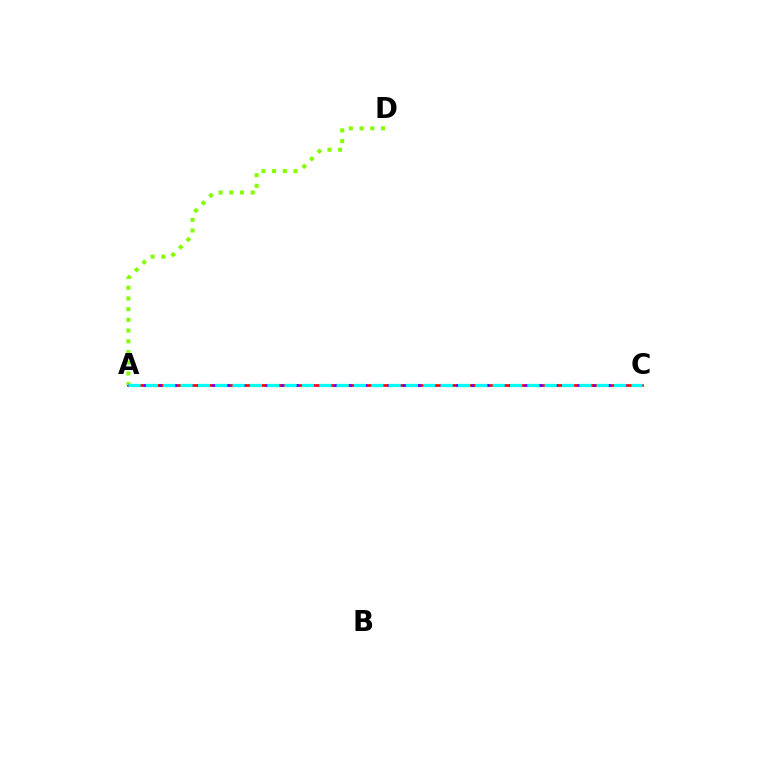{('A', 'C'): [{'color': '#ff0000', 'line_style': 'solid', 'thickness': 1.93}, {'color': '#7200ff', 'line_style': 'dotted', 'thickness': 2.07}, {'color': '#00fff6', 'line_style': 'dashed', 'thickness': 2.36}], ('A', 'D'): [{'color': '#84ff00', 'line_style': 'dotted', 'thickness': 2.91}]}